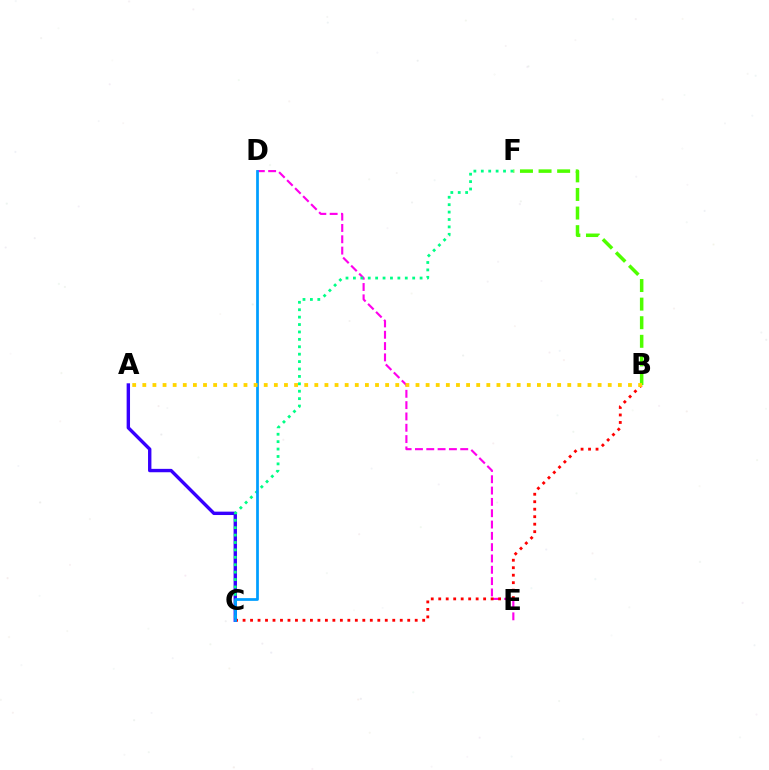{('D', 'E'): [{'color': '#ff00ed', 'line_style': 'dashed', 'thickness': 1.54}], ('B', 'C'): [{'color': '#ff0000', 'line_style': 'dotted', 'thickness': 2.03}], ('B', 'F'): [{'color': '#4fff00', 'line_style': 'dashed', 'thickness': 2.53}], ('A', 'C'): [{'color': '#3700ff', 'line_style': 'solid', 'thickness': 2.44}], ('C', 'F'): [{'color': '#00ff86', 'line_style': 'dotted', 'thickness': 2.01}], ('C', 'D'): [{'color': '#009eff', 'line_style': 'solid', 'thickness': 1.98}], ('A', 'B'): [{'color': '#ffd500', 'line_style': 'dotted', 'thickness': 2.75}]}